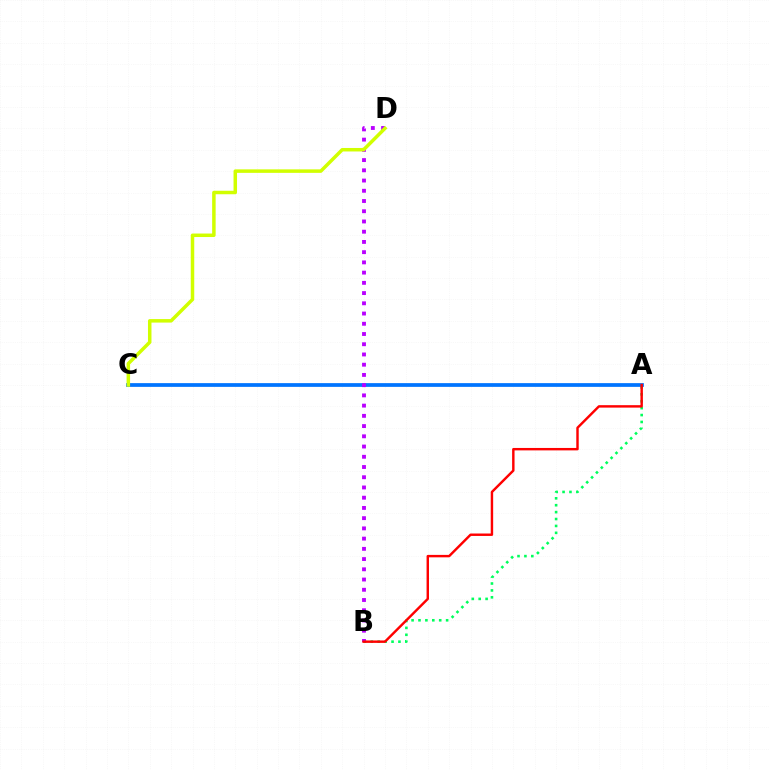{('A', 'B'): [{'color': '#00ff5c', 'line_style': 'dotted', 'thickness': 1.88}, {'color': '#ff0000', 'line_style': 'solid', 'thickness': 1.75}], ('A', 'C'): [{'color': '#0074ff', 'line_style': 'solid', 'thickness': 2.69}], ('B', 'D'): [{'color': '#b900ff', 'line_style': 'dotted', 'thickness': 2.78}], ('C', 'D'): [{'color': '#d1ff00', 'line_style': 'solid', 'thickness': 2.52}]}